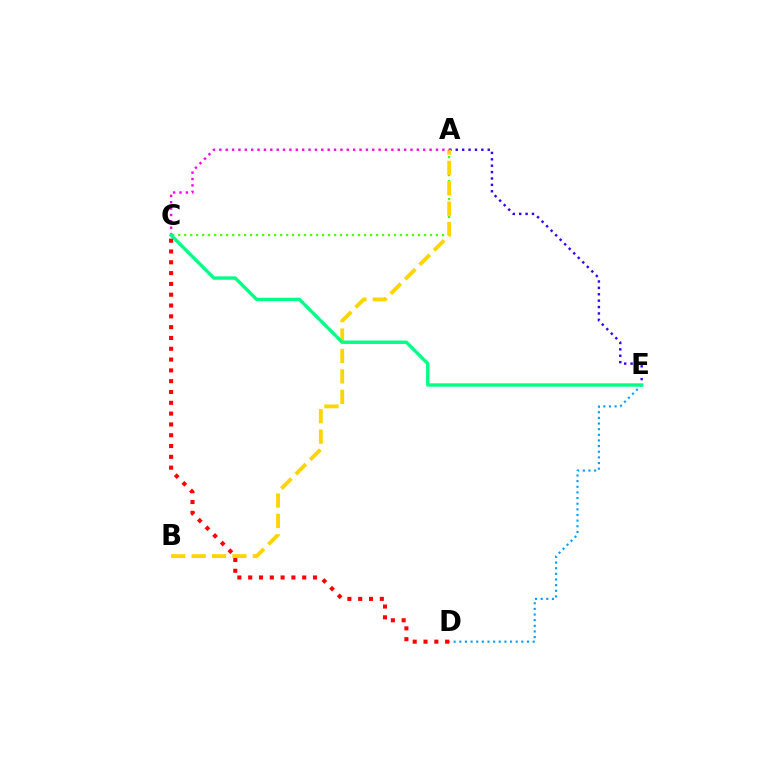{('A', 'E'): [{'color': '#3700ff', 'line_style': 'dotted', 'thickness': 1.74}], ('D', 'E'): [{'color': '#009eff', 'line_style': 'dotted', 'thickness': 1.53}], ('C', 'D'): [{'color': '#ff0000', 'line_style': 'dotted', 'thickness': 2.94}], ('A', 'C'): [{'color': '#4fff00', 'line_style': 'dotted', 'thickness': 1.63}, {'color': '#ff00ed', 'line_style': 'dotted', 'thickness': 1.73}], ('A', 'B'): [{'color': '#ffd500', 'line_style': 'dashed', 'thickness': 2.77}], ('C', 'E'): [{'color': '#00ff86', 'line_style': 'solid', 'thickness': 2.44}]}